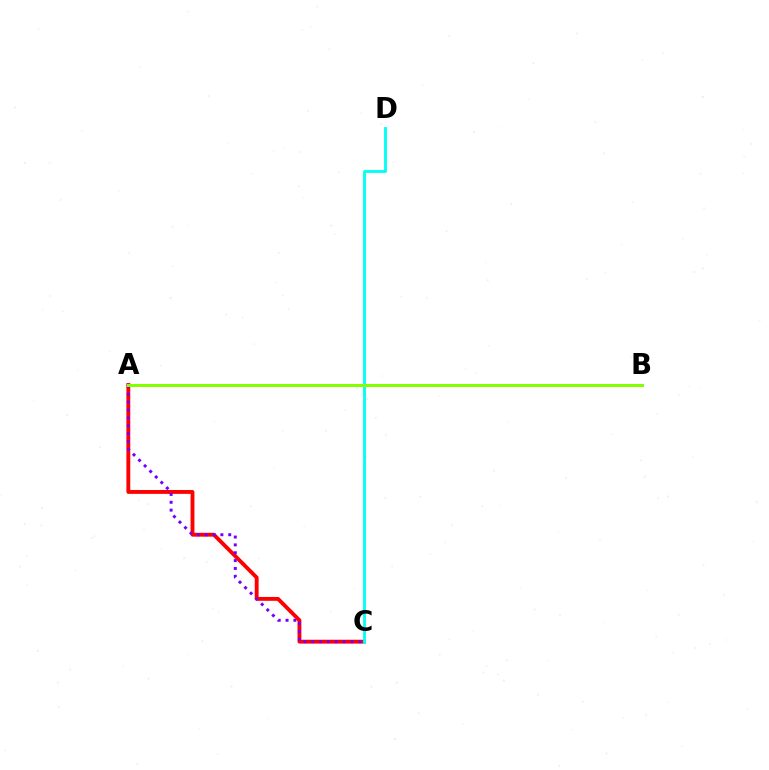{('A', 'C'): [{'color': '#ff0000', 'line_style': 'solid', 'thickness': 2.78}, {'color': '#7200ff', 'line_style': 'dotted', 'thickness': 2.13}], ('C', 'D'): [{'color': '#00fff6', 'line_style': 'solid', 'thickness': 2.05}], ('A', 'B'): [{'color': '#84ff00', 'line_style': 'solid', 'thickness': 2.16}]}